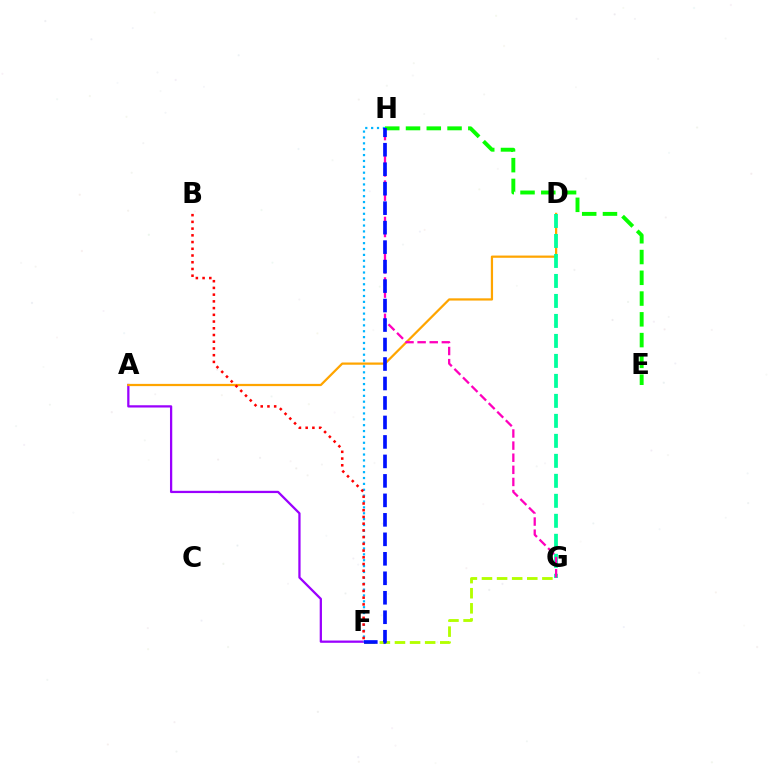{('A', 'F'): [{'color': '#9b00ff', 'line_style': 'solid', 'thickness': 1.63}], ('F', 'H'): [{'color': '#00b5ff', 'line_style': 'dotted', 'thickness': 1.6}, {'color': '#0010ff', 'line_style': 'dashed', 'thickness': 2.65}], ('A', 'D'): [{'color': '#ffa500', 'line_style': 'solid', 'thickness': 1.61}], ('F', 'G'): [{'color': '#b3ff00', 'line_style': 'dashed', 'thickness': 2.05}], ('E', 'H'): [{'color': '#08ff00', 'line_style': 'dashed', 'thickness': 2.82}], ('D', 'G'): [{'color': '#00ff9d', 'line_style': 'dashed', 'thickness': 2.72}], ('B', 'F'): [{'color': '#ff0000', 'line_style': 'dotted', 'thickness': 1.83}], ('G', 'H'): [{'color': '#ff00bd', 'line_style': 'dashed', 'thickness': 1.65}]}